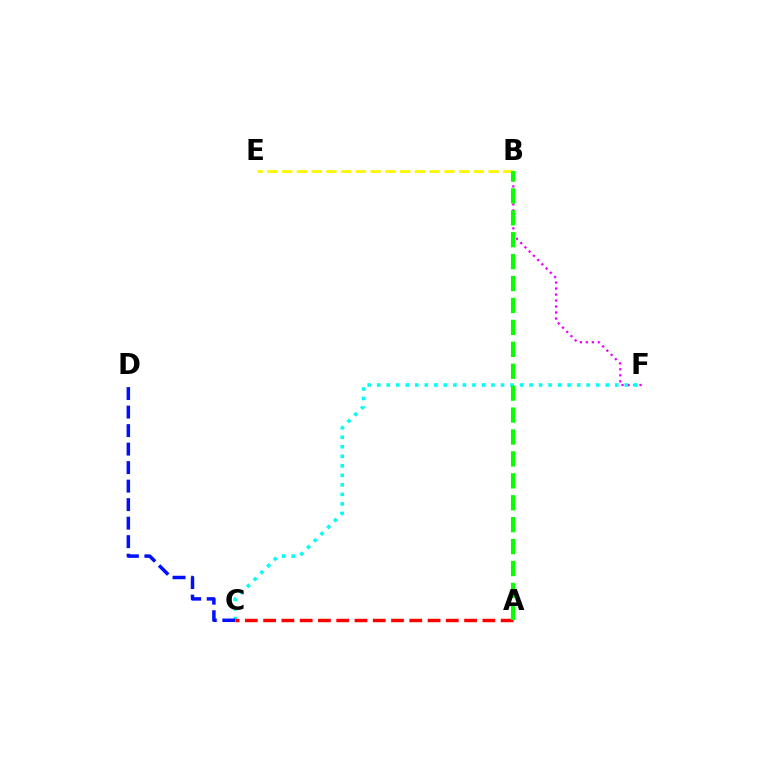{('B', 'F'): [{'color': '#ee00ff', 'line_style': 'dotted', 'thickness': 1.63}], ('C', 'F'): [{'color': '#00fff6', 'line_style': 'dotted', 'thickness': 2.59}], ('C', 'D'): [{'color': '#0010ff', 'line_style': 'dashed', 'thickness': 2.51}], ('A', 'C'): [{'color': '#ff0000', 'line_style': 'dashed', 'thickness': 2.48}], ('B', 'E'): [{'color': '#fcf500', 'line_style': 'dashed', 'thickness': 2.0}], ('A', 'B'): [{'color': '#08ff00', 'line_style': 'dashed', 'thickness': 2.98}]}